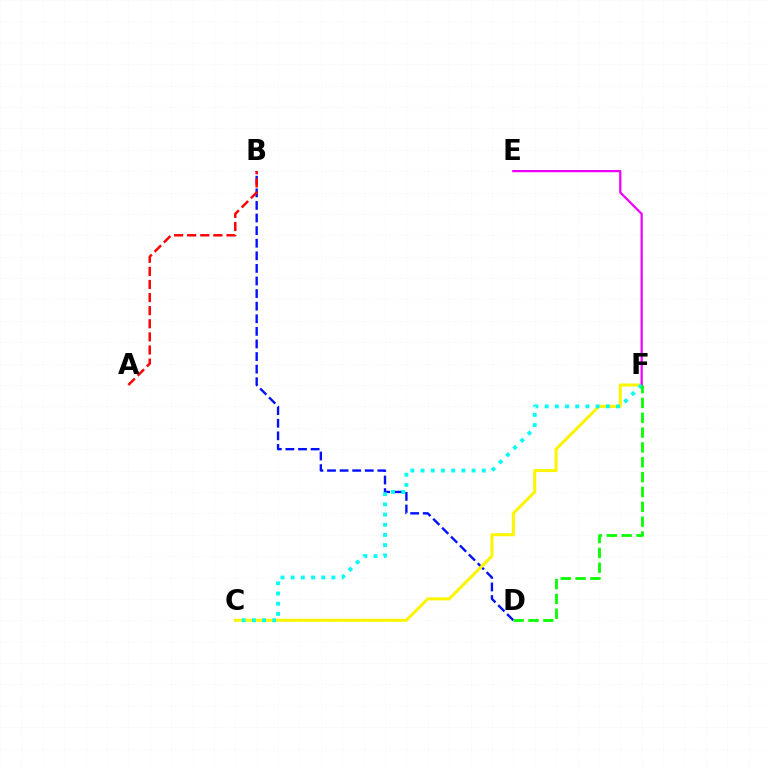{('B', 'D'): [{'color': '#0010ff', 'line_style': 'dashed', 'thickness': 1.71}], ('C', 'F'): [{'color': '#fcf500', 'line_style': 'solid', 'thickness': 2.19}, {'color': '#00fff6', 'line_style': 'dotted', 'thickness': 2.77}], ('E', 'F'): [{'color': '#ee00ff', 'line_style': 'solid', 'thickness': 1.61}], ('D', 'F'): [{'color': '#08ff00', 'line_style': 'dashed', 'thickness': 2.02}], ('A', 'B'): [{'color': '#ff0000', 'line_style': 'dashed', 'thickness': 1.78}]}